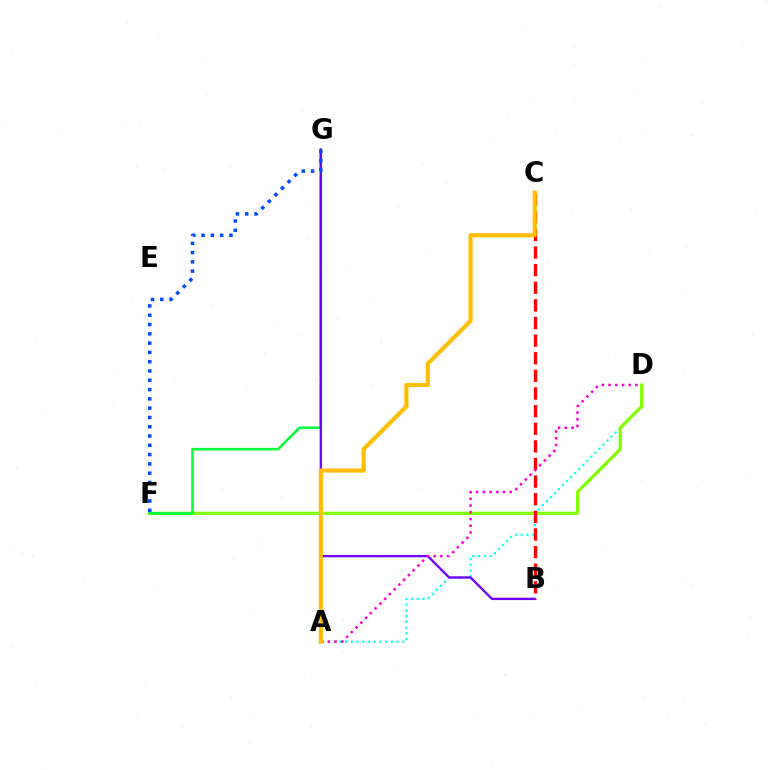{('A', 'D'): [{'color': '#00fff6', 'line_style': 'dotted', 'thickness': 1.55}, {'color': '#ff00cf', 'line_style': 'dotted', 'thickness': 1.83}], ('D', 'F'): [{'color': '#84ff00', 'line_style': 'solid', 'thickness': 2.34}], ('B', 'C'): [{'color': '#ff0000', 'line_style': 'dashed', 'thickness': 2.39}], ('F', 'G'): [{'color': '#00ff39', 'line_style': 'solid', 'thickness': 1.85}, {'color': '#004bff', 'line_style': 'dotted', 'thickness': 2.52}], ('B', 'G'): [{'color': '#7200ff', 'line_style': 'solid', 'thickness': 1.69}], ('A', 'C'): [{'color': '#ffbd00', 'line_style': 'solid', 'thickness': 2.96}]}